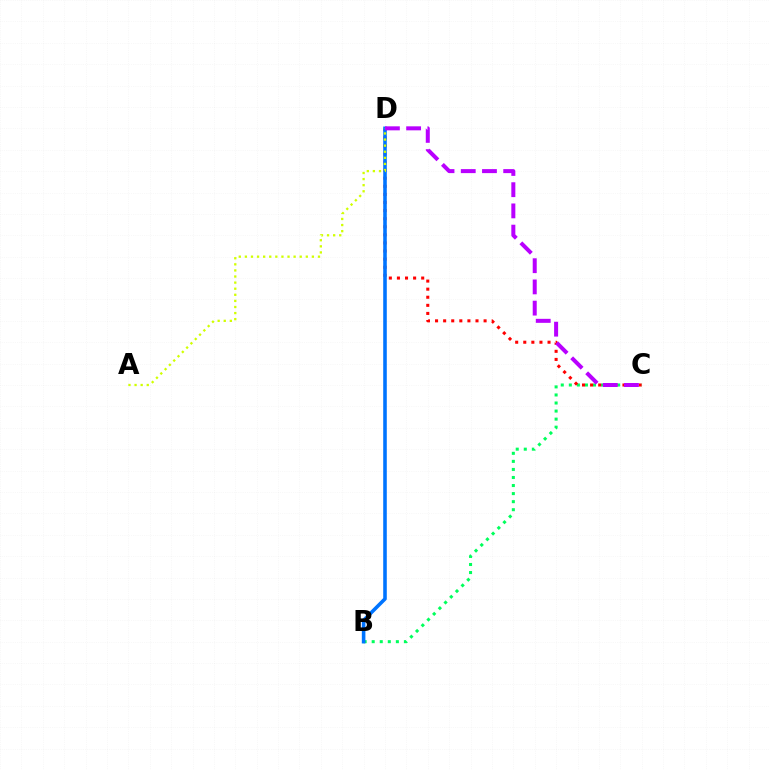{('B', 'C'): [{'color': '#00ff5c', 'line_style': 'dotted', 'thickness': 2.19}], ('C', 'D'): [{'color': '#ff0000', 'line_style': 'dotted', 'thickness': 2.2}, {'color': '#b900ff', 'line_style': 'dashed', 'thickness': 2.88}], ('B', 'D'): [{'color': '#0074ff', 'line_style': 'solid', 'thickness': 2.58}], ('A', 'D'): [{'color': '#d1ff00', 'line_style': 'dotted', 'thickness': 1.66}]}